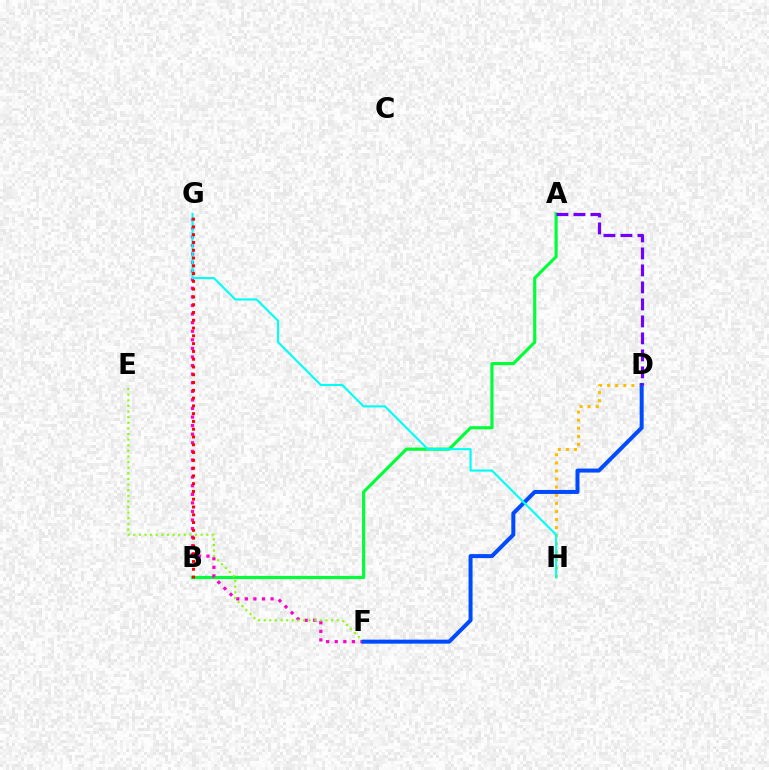{('A', 'B'): [{'color': '#00ff39', 'line_style': 'solid', 'thickness': 2.27}], ('D', 'H'): [{'color': '#ffbd00', 'line_style': 'dotted', 'thickness': 2.2}], ('F', 'G'): [{'color': '#ff00cf', 'line_style': 'dotted', 'thickness': 2.33}], ('E', 'F'): [{'color': '#84ff00', 'line_style': 'dotted', 'thickness': 1.53}], ('D', 'F'): [{'color': '#004bff', 'line_style': 'solid', 'thickness': 2.88}], ('A', 'D'): [{'color': '#7200ff', 'line_style': 'dashed', 'thickness': 2.31}], ('G', 'H'): [{'color': '#00fff6', 'line_style': 'solid', 'thickness': 1.53}], ('B', 'G'): [{'color': '#ff0000', 'line_style': 'dotted', 'thickness': 2.11}]}